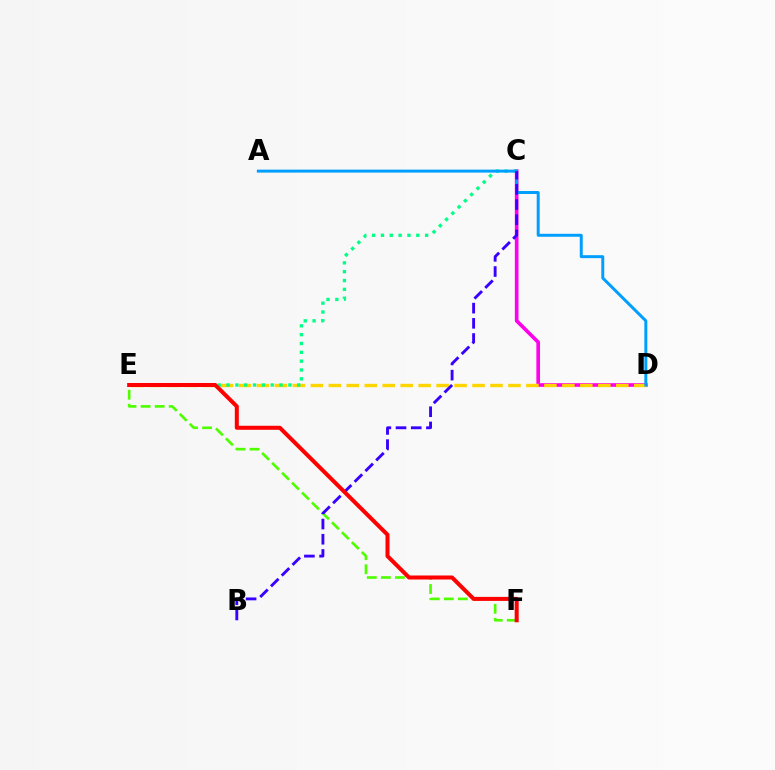{('C', 'D'): [{'color': '#ff00ed', 'line_style': 'solid', 'thickness': 2.63}], ('D', 'E'): [{'color': '#ffd500', 'line_style': 'dashed', 'thickness': 2.44}], ('E', 'F'): [{'color': '#4fff00', 'line_style': 'dashed', 'thickness': 1.91}, {'color': '#ff0000', 'line_style': 'solid', 'thickness': 2.89}], ('C', 'E'): [{'color': '#00ff86', 'line_style': 'dotted', 'thickness': 2.4}], ('A', 'D'): [{'color': '#009eff', 'line_style': 'solid', 'thickness': 2.14}], ('B', 'C'): [{'color': '#3700ff', 'line_style': 'dashed', 'thickness': 2.06}]}